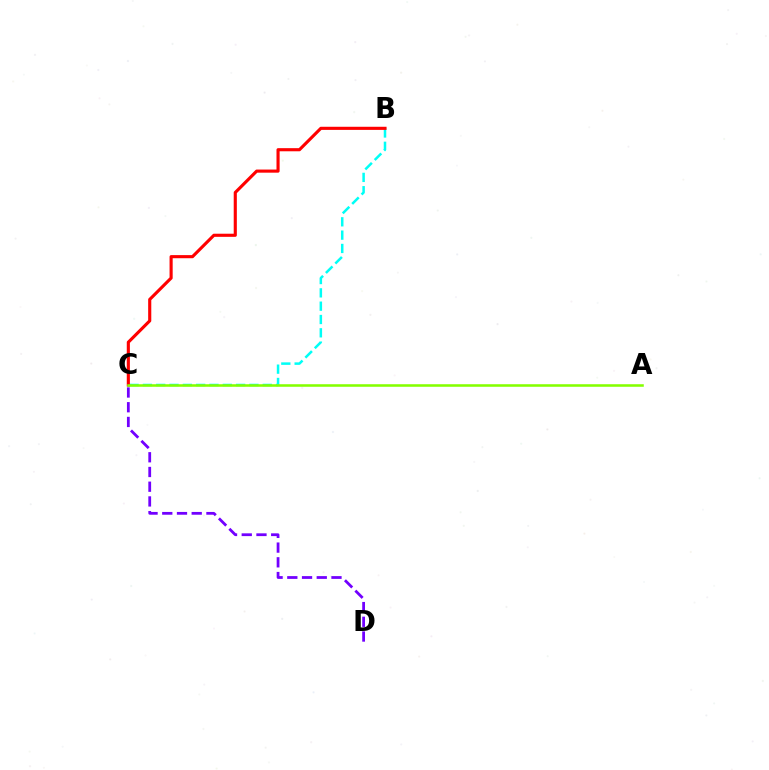{('B', 'C'): [{'color': '#00fff6', 'line_style': 'dashed', 'thickness': 1.81}, {'color': '#ff0000', 'line_style': 'solid', 'thickness': 2.25}], ('C', 'D'): [{'color': '#7200ff', 'line_style': 'dashed', 'thickness': 2.0}], ('A', 'C'): [{'color': '#84ff00', 'line_style': 'solid', 'thickness': 1.83}]}